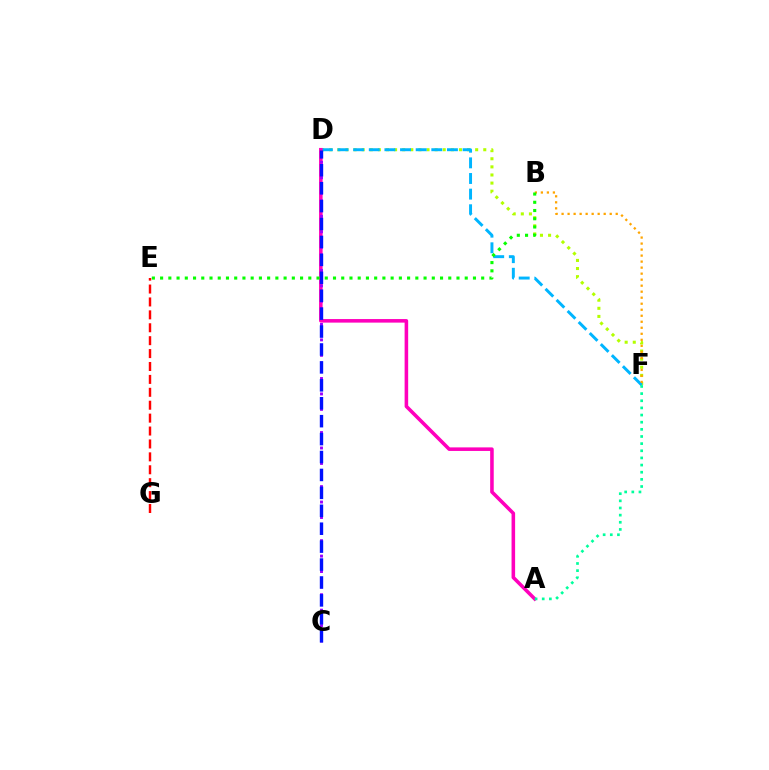{('D', 'F'): [{'color': '#b3ff00', 'line_style': 'dotted', 'thickness': 2.2}, {'color': '#00b5ff', 'line_style': 'dashed', 'thickness': 2.12}], ('B', 'F'): [{'color': '#ffa500', 'line_style': 'dotted', 'thickness': 1.63}], ('A', 'D'): [{'color': '#ff00bd', 'line_style': 'solid', 'thickness': 2.56}], ('C', 'D'): [{'color': '#9b00ff', 'line_style': 'dotted', 'thickness': 2.1}, {'color': '#0010ff', 'line_style': 'dashed', 'thickness': 2.43}], ('B', 'E'): [{'color': '#08ff00', 'line_style': 'dotted', 'thickness': 2.24}], ('A', 'F'): [{'color': '#00ff9d', 'line_style': 'dotted', 'thickness': 1.94}], ('E', 'G'): [{'color': '#ff0000', 'line_style': 'dashed', 'thickness': 1.75}]}